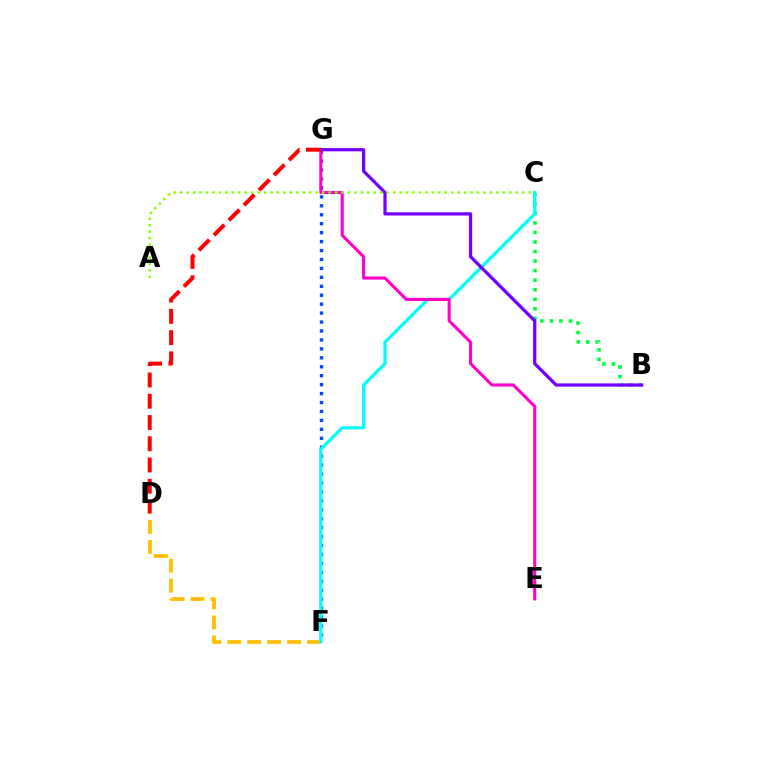{('F', 'G'): [{'color': '#004bff', 'line_style': 'dotted', 'thickness': 2.43}], ('B', 'C'): [{'color': '#00ff39', 'line_style': 'dotted', 'thickness': 2.59}], ('D', 'F'): [{'color': '#ffbd00', 'line_style': 'dashed', 'thickness': 2.71}], ('C', 'F'): [{'color': '#00fff6', 'line_style': 'solid', 'thickness': 2.31}], ('E', 'G'): [{'color': '#ff00cf', 'line_style': 'solid', 'thickness': 2.22}], ('B', 'G'): [{'color': '#7200ff', 'line_style': 'solid', 'thickness': 2.34}], ('D', 'G'): [{'color': '#ff0000', 'line_style': 'dashed', 'thickness': 2.89}], ('A', 'C'): [{'color': '#84ff00', 'line_style': 'dotted', 'thickness': 1.75}]}